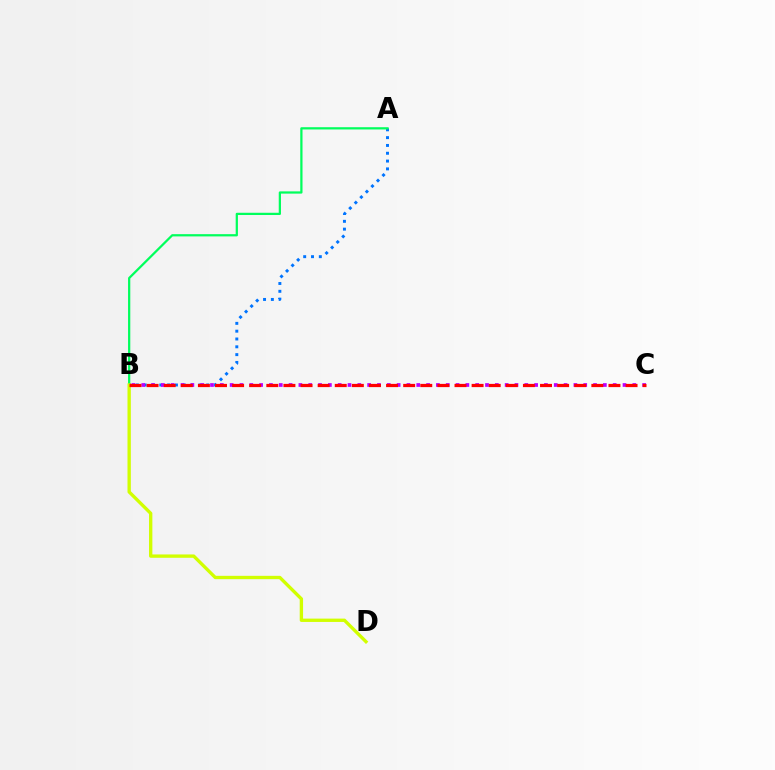{('A', 'B'): [{'color': '#0074ff', 'line_style': 'dotted', 'thickness': 2.12}, {'color': '#00ff5c', 'line_style': 'solid', 'thickness': 1.61}], ('B', 'C'): [{'color': '#b900ff', 'line_style': 'dotted', 'thickness': 2.67}, {'color': '#ff0000', 'line_style': 'dashed', 'thickness': 2.32}], ('B', 'D'): [{'color': '#d1ff00', 'line_style': 'solid', 'thickness': 2.4}]}